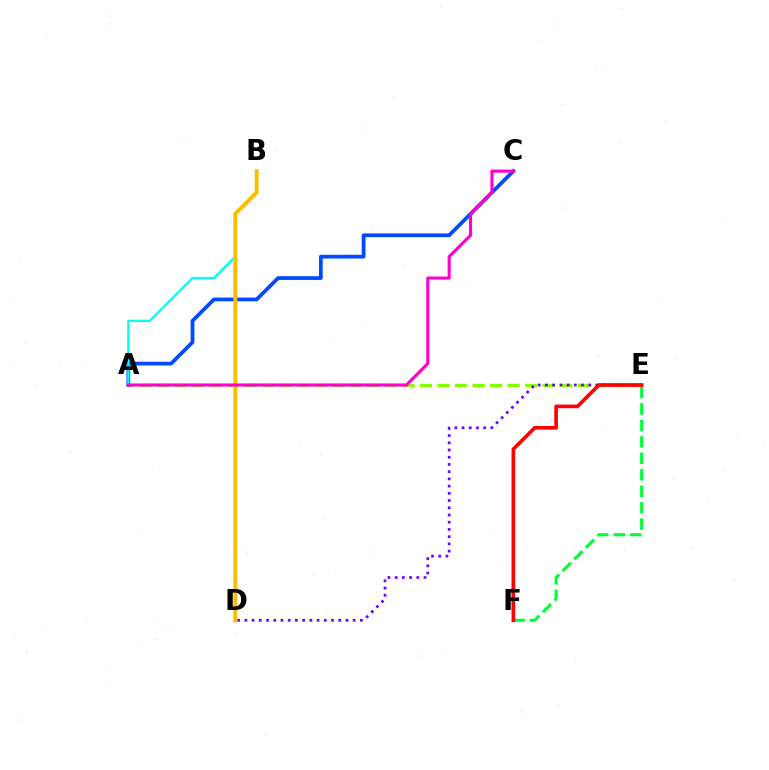{('A', 'E'): [{'color': '#84ff00', 'line_style': 'dashed', 'thickness': 2.38}], ('D', 'E'): [{'color': '#7200ff', 'line_style': 'dotted', 'thickness': 1.96}], ('E', 'F'): [{'color': '#00ff39', 'line_style': 'dashed', 'thickness': 2.24}, {'color': '#ff0000', 'line_style': 'solid', 'thickness': 2.62}], ('A', 'C'): [{'color': '#004bff', 'line_style': 'solid', 'thickness': 2.7}, {'color': '#ff00cf', 'line_style': 'solid', 'thickness': 2.22}], ('A', 'B'): [{'color': '#00fff6', 'line_style': 'solid', 'thickness': 1.66}], ('B', 'D'): [{'color': '#ffbd00', 'line_style': 'solid', 'thickness': 2.83}]}